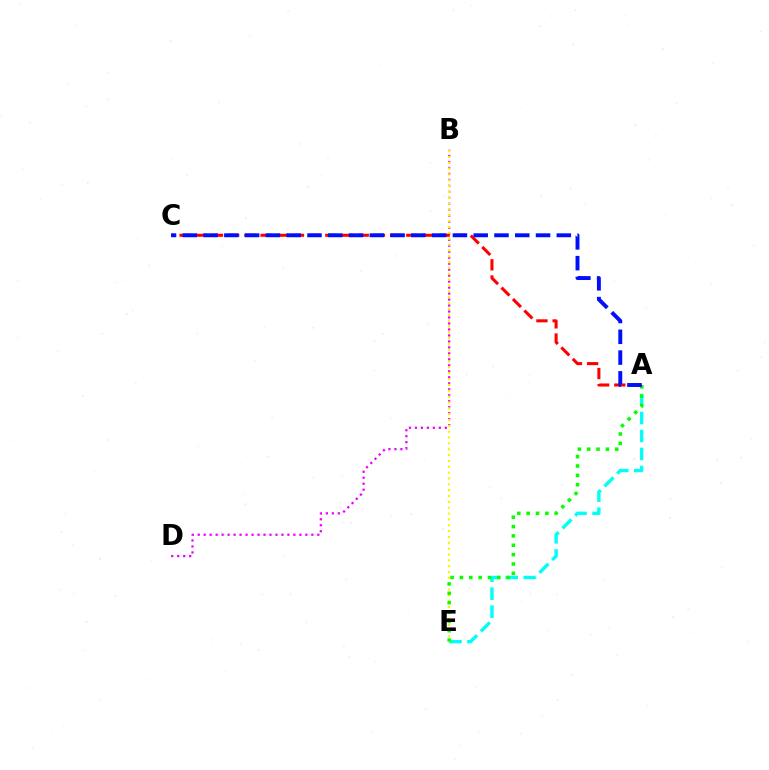{('A', 'E'): [{'color': '#00fff6', 'line_style': 'dashed', 'thickness': 2.44}, {'color': '#08ff00', 'line_style': 'dotted', 'thickness': 2.54}], ('B', 'D'): [{'color': '#ee00ff', 'line_style': 'dotted', 'thickness': 1.63}], ('B', 'E'): [{'color': '#fcf500', 'line_style': 'dotted', 'thickness': 1.59}], ('A', 'C'): [{'color': '#ff0000', 'line_style': 'dashed', 'thickness': 2.2}, {'color': '#0010ff', 'line_style': 'dashed', 'thickness': 2.82}]}